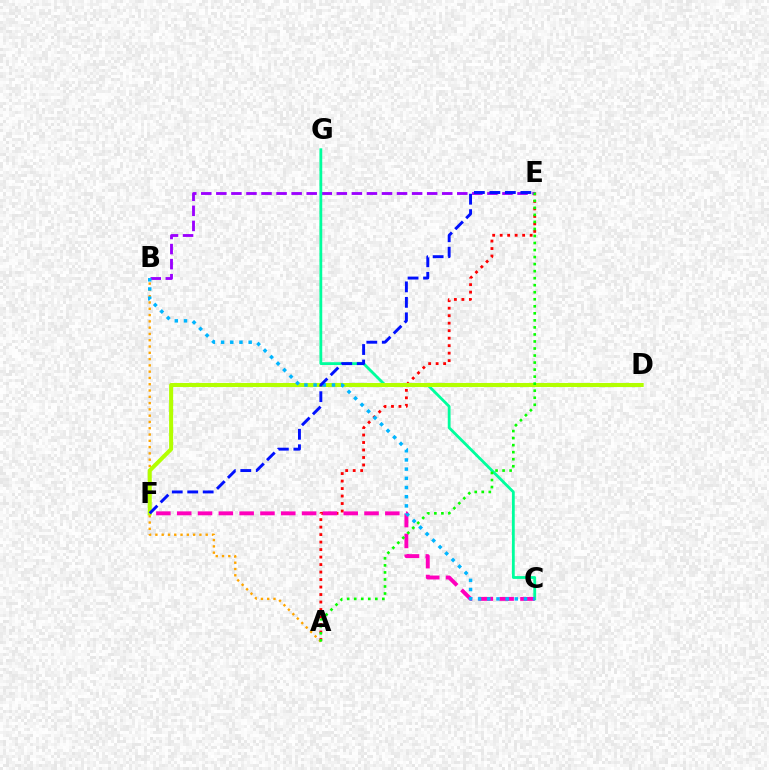{('A', 'E'): [{'color': '#ff0000', 'line_style': 'dotted', 'thickness': 2.04}, {'color': '#08ff00', 'line_style': 'dotted', 'thickness': 1.91}], ('B', 'E'): [{'color': '#9b00ff', 'line_style': 'dashed', 'thickness': 2.05}], ('C', 'G'): [{'color': '#00ff9d', 'line_style': 'solid', 'thickness': 2.02}], ('A', 'B'): [{'color': '#ffa500', 'line_style': 'dotted', 'thickness': 1.71}], ('C', 'F'): [{'color': '#ff00bd', 'line_style': 'dashed', 'thickness': 2.83}], ('D', 'F'): [{'color': '#b3ff00', 'line_style': 'solid', 'thickness': 2.91}], ('B', 'C'): [{'color': '#00b5ff', 'line_style': 'dotted', 'thickness': 2.5}], ('E', 'F'): [{'color': '#0010ff', 'line_style': 'dashed', 'thickness': 2.1}]}